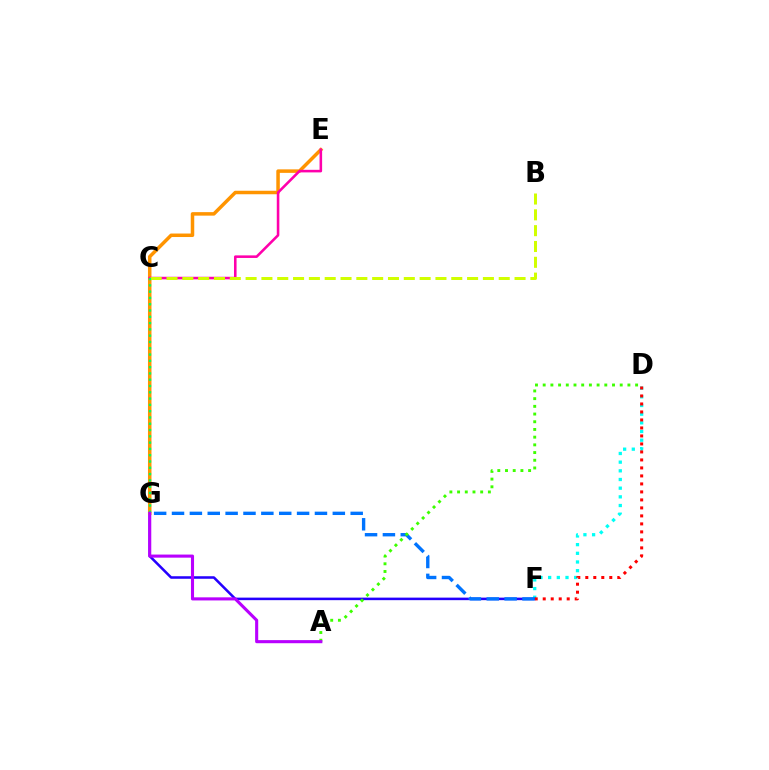{('D', 'F'): [{'color': '#00fff6', 'line_style': 'dotted', 'thickness': 2.36}, {'color': '#ff0000', 'line_style': 'dotted', 'thickness': 2.17}], ('F', 'G'): [{'color': '#2500ff', 'line_style': 'solid', 'thickness': 1.83}, {'color': '#0074ff', 'line_style': 'dashed', 'thickness': 2.43}], ('E', 'G'): [{'color': '#ff9400', 'line_style': 'solid', 'thickness': 2.52}], ('A', 'D'): [{'color': '#3dff00', 'line_style': 'dotted', 'thickness': 2.09}], ('C', 'E'): [{'color': '#ff00ac', 'line_style': 'solid', 'thickness': 1.85}], ('B', 'C'): [{'color': '#d1ff00', 'line_style': 'dashed', 'thickness': 2.15}], ('C', 'G'): [{'color': '#00ff5c', 'line_style': 'dotted', 'thickness': 1.71}], ('A', 'G'): [{'color': '#b900ff', 'line_style': 'solid', 'thickness': 2.23}]}